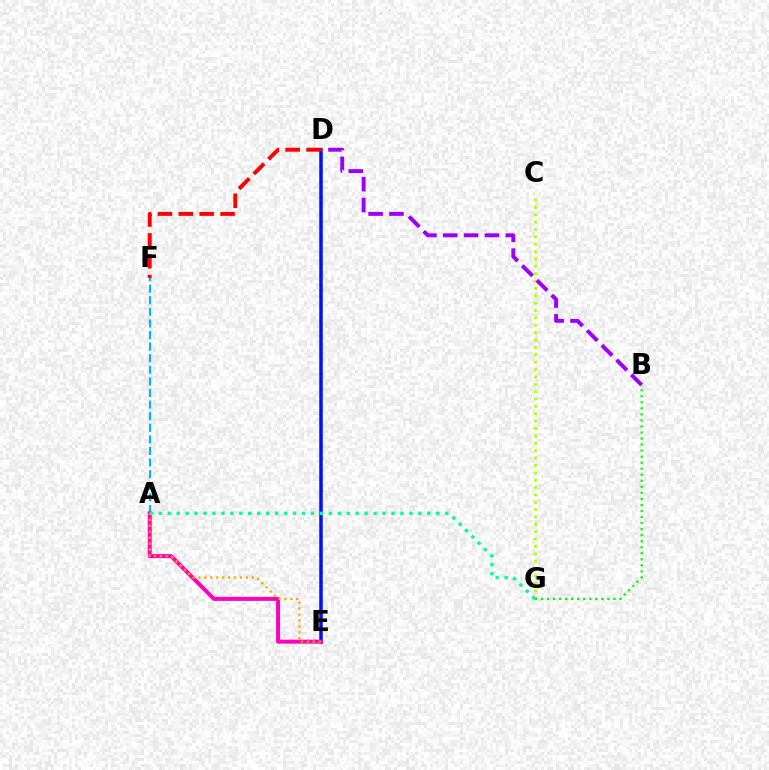{('C', 'G'): [{'color': '#b3ff00', 'line_style': 'dotted', 'thickness': 2.0}], ('D', 'E'): [{'color': '#0010ff', 'line_style': 'solid', 'thickness': 2.52}], ('B', 'D'): [{'color': '#9b00ff', 'line_style': 'dashed', 'thickness': 2.83}], ('B', 'G'): [{'color': '#08ff00', 'line_style': 'dotted', 'thickness': 1.64}], ('A', 'F'): [{'color': '#00b5ff', 'line_style': 'dashed', 'thickness': 1.58}], ('A', 'E'): [{'color': '#ff00bd', 'line_style': 'solid', 'thickness': 2.88}, {'color': '#ffa500', 'line_style': 'dotted', 'thickness': 1.61}], ('A', 'G'): [{'color': '#00ff9d', 'line_style': 'dotted', 'thickness': 2.43}], ('D', 'F'): [{'color': '#ff0000', 'line_style': 'dashed', 'thickness': 2.83}]}